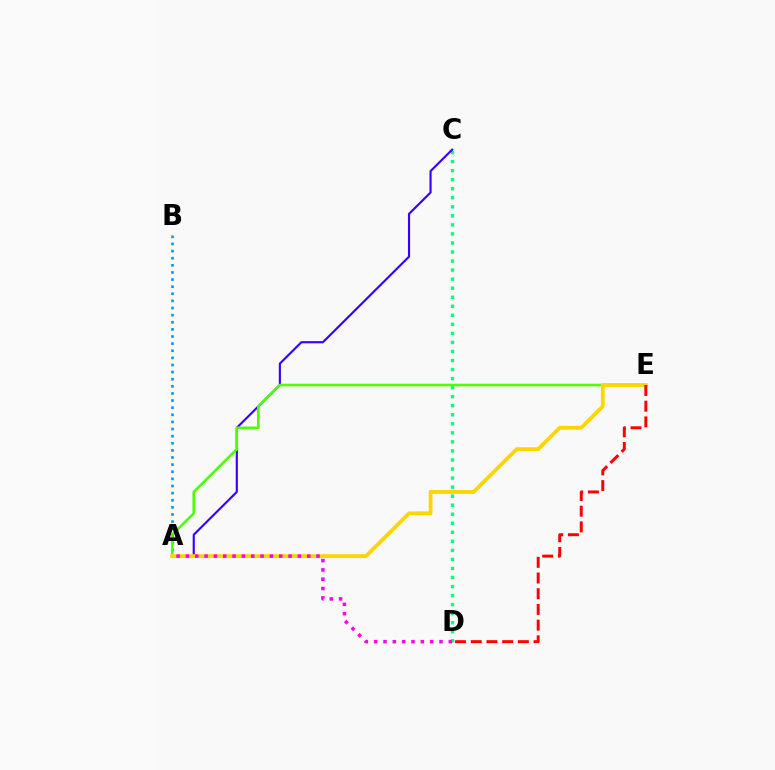{('A', 'B'): [{'color': '#009eff', 'line_style': 'dotted', 'thickness': 1.93}], ('C', 'D'): [{'color': '#00ff86', 'line_style': 'dotted', 'thickness': 2.46}], ('A', 'C'): [{'color': '#3700ff', 'line_style': 'solid', 'thickness': 1.54}], ('A', 'E'): [{'color': '#4fff00', 'line_style': 'solid', 'thickness': 1.85}, {'color': '#ffd500', 'line_style': 'solid', 'thickness': 2.75}], ('D', 'E'): [{'color': '#ff0000', 'line_style': 'dashed', 'thickness': 2.13}], ('A', 'D'): [{'color': '#ff00ed', 'line_style': 'dotted', 'thickness': 2.53}]}